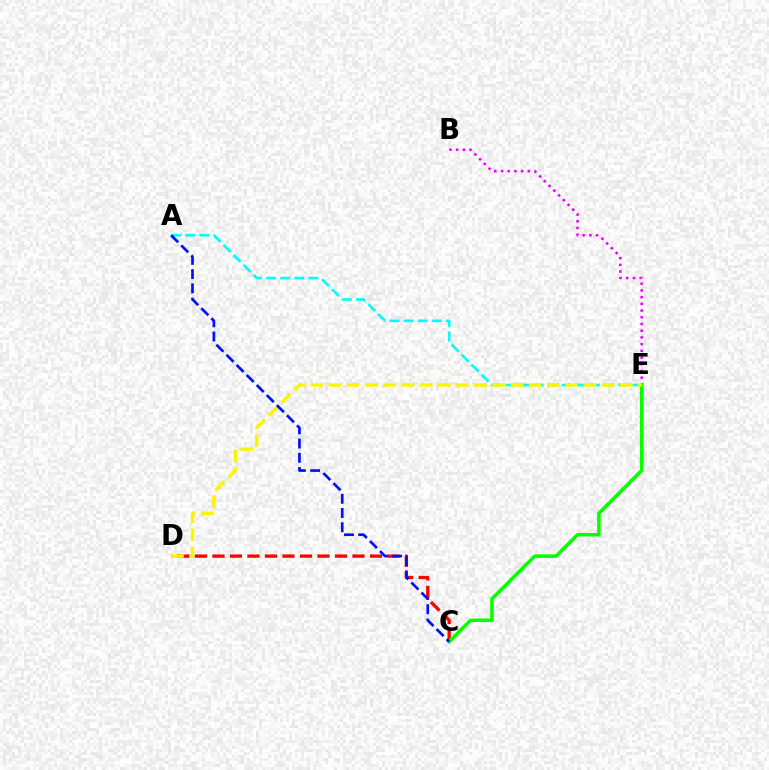{('B', 'E'): [{'color': '#ee00ff', 'line_style': 'dotted', 'thickness': 1.82}], ('A', 'E'): [{'color': '#00fff6', 'line_style': 'dashed', 'thickness': 1.92}], ('C', 'D'): [{'color': '#ff0000', 'line_style': 'dashed', 'thickness': 2.38}], ('C', 'E'): [{'color': '#08ff00', 'line_style': 'solid', 'thickness': 2.54}], ('D', 'E'): [{'color': '#fcf500', 'line_style': 'dashed', 'thickness': 2.47}], ('A', 'C'): [{'color': '#0010ff', 'line_style': 'dashed', 'thickness': 1.94}]}